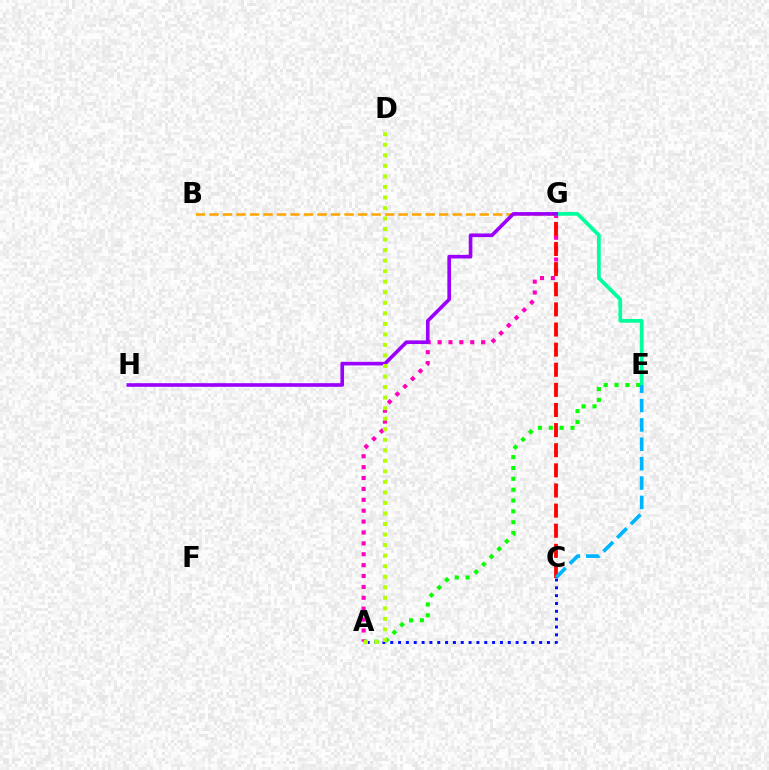{('A', 'G'): [{'color': '#ff00bd', 'line_style': 'dotted', 'thickness': 2.96}], ('A', 'E'): [{'color': '#08ff00', 'line_style': 'dotted', 'thickness': 2.95}], ('B', 'G'): [{'color': '#ffa500', 'line_style': 'dashed', 'thickness': 1.84}], ('A', 'C'): [{'color': '#0010ff', 'line_style': 'dotted', 'thickness': 2.13}], ('C', 'G'): [{'color': '#ff0000', 'line_style': 'dashed', 'thickness': 2.73}], ('E', 'G'): [{'color': '#00ff9d', 'line_style': 'solid', 'thickness': 2.68}], ('G', 'H'): [{'color': '#9b00ff', 'line_style': 'solid', 'thickness': 2.61}], ('A', 'D'): [{'color': '#b3ff00', 'line_style': 'dotted', 'thickness': 2.86}], ('C', 'E'): [{'color': '#00b5ff', 'line_style': 'dashed', 'thickness': 2.63}]}